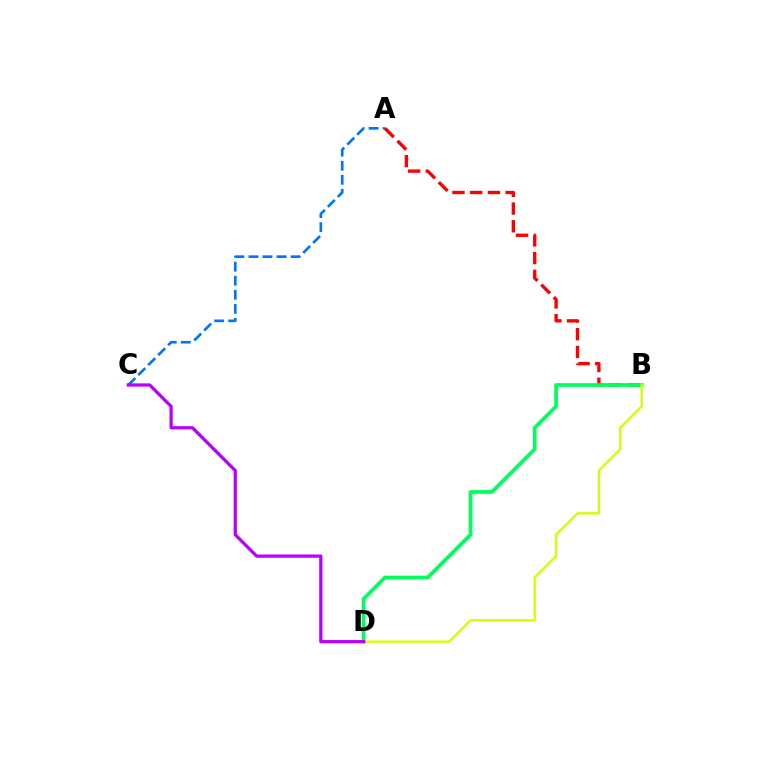{('A', 'C'): [{'color': '#0074ff', 'line_style': 'dashed', 'thickness': 1.91}], ('A', 'B'): [{'color': '#ff0000', 'line_style': 'dashed', 'thickness': 2.41}], ('B', 'D'): [{'color': '#00ff5c', 'line_style': 'solid', 'thickness': 2.68}, {'color': '#d1ff00', 'line_style': 'solid', 'thickness': 1.67}], ('C', 'D'): [{'color': '#b900ff', 'line_style': 'solid', 'thickness': 2.34}]}